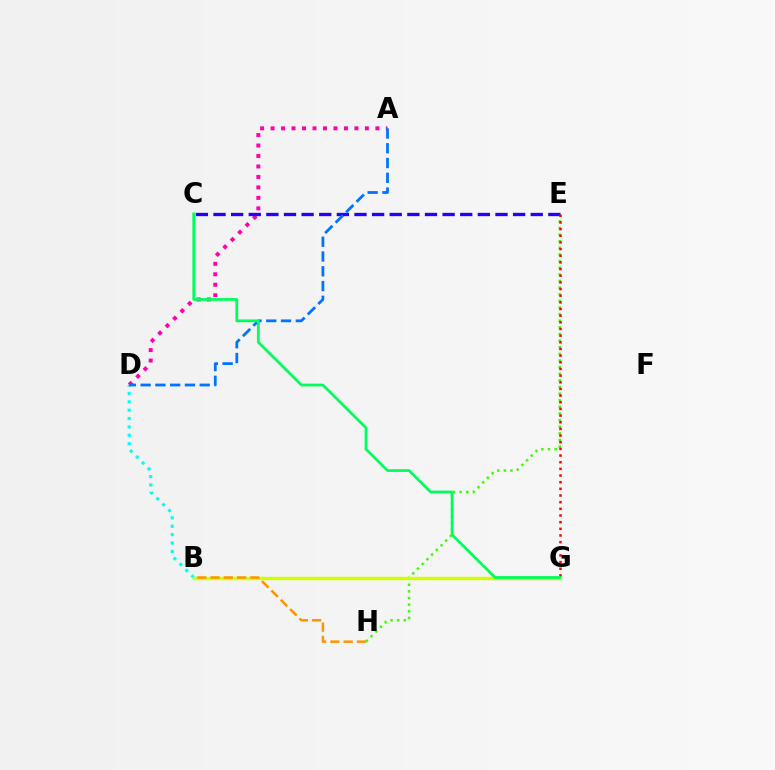{('E', 'H'): [{'color': '#3dff00', 'line_style': 'dotted', 'thickness': 1.8}], ('B', 'G'): [{'color': '#b900ff', 'line_style': 'solid', 'thickness': 1.87}, {'color': '#d1ff00', 'line_style': 'solid', 'thickness': 2.46}], ('B', 'D'): [{'color': '#00fff6', 'line_style': 'dotted', 'thickness': 2.28}], ('A', 'D'): [{'color': '#ff00ac', 'line_style': 'dotted', 'thickness': 2.85}, {'color': '#0074ff', 'line_style': 'dashed', 'thickness': 2.01}], ('C', 'E'): [{'color': '#2500ff', 'line_style': 'dashed', 'thickness': 2.39}], ('E', 'G'): [{'color': '#ff0000', 'line_style': 'dotted', 'thickness': 1.81}], ('C', 'G'): [{'color': '#00ff5c', 'line_style': 'solid', 'thickness': 1.99}], ('B', 'H'): [{'color': '#ff9400', 'line_style': 'dashed', 'thickness': 1.8}]}